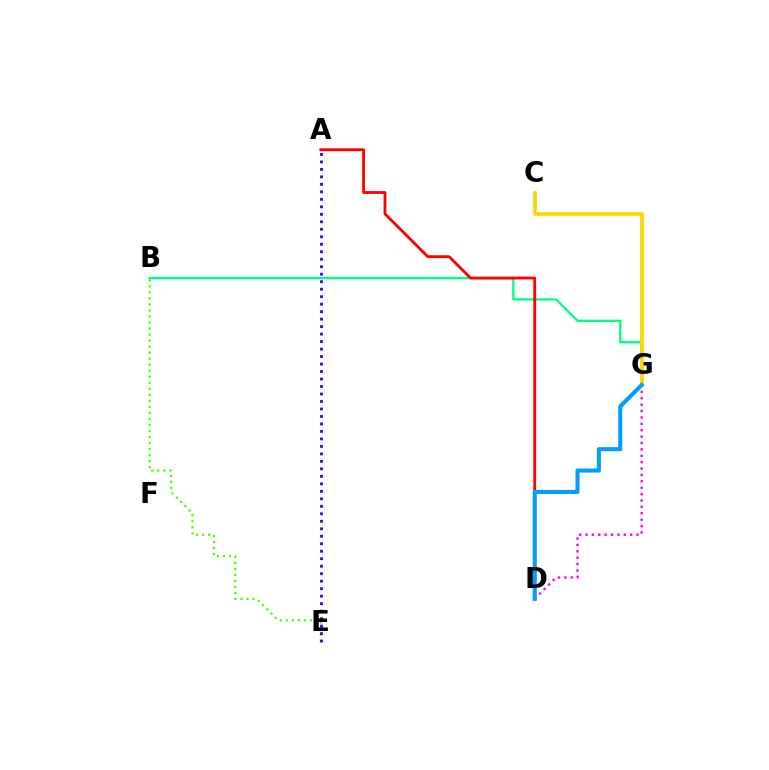{('B', 'G'): [{'color': '#00ff86', 'line_style': 'solid', 'thickness': 1.67}], ('A', 'D'): [{'color': '#ff0000', 'line_style': 'solid', 'thickness': 2.05}], ('B', 'E'): [{'color': '#4fff00', 'line_style': 'dotted', 'thickness': 1.64}], ('D', 'G'): [{'color': '#ff00ed', 'line_style': 'dotted', 'thickness': 1.74}, {'color': '#009eff', 'line_style': 'solid', 'thickness': 2.93}], ('C', 'G'): [{'color': '#ffd500', 'line_style': 'solid', 'thickness': 2.68}], ('A', 'E'): [{'color': '#3700ff', 'line_style': 'dotted', 'thickness': 2.03}]}